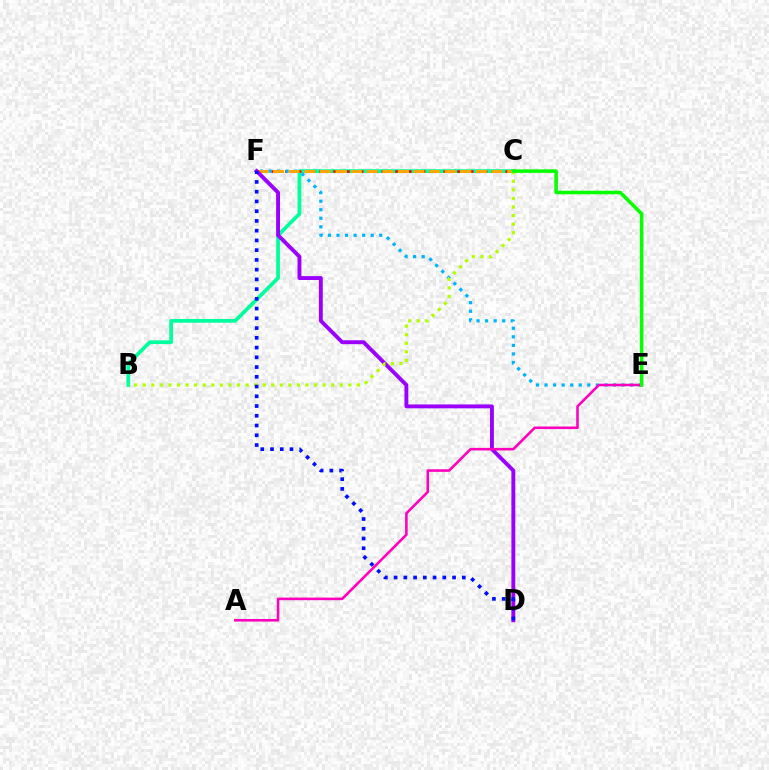{('B', 'C'): [{'color': '#00ff9d', 'line_style': 'solid', 'thickness': 2.7}, {'color': '#b3ff00', 'line_style': 'dotted', 'thickness': 2.33}], ('C', 'F'): [{'color': '#ff0000', 'line_style': 'dotted', 'thickness': 1.87}, {'color': '#ffa500', 'line_style': 'dashed', 'thickness': 2.12}], ('E', 'F'): [{'color': '#00b5ff', 'line_style': 'dotted', 'thickness': 2.32}], ('D', 'F'): [{'color': '#9b00ff', 'line_style': 'solid', 'thickness': 2.8}, {'color': '#0010ff', 'line_style': 'dotted', 'thickness': 2.65}], ('A', 'E'): [{'color': '#ff00bd', 'line_style': 'solid', 'thickness': 1.86}], ('C', 'E'): [{'color': '#08ff00', 'line_style': 'solid', 'thickness': 2.55}]}